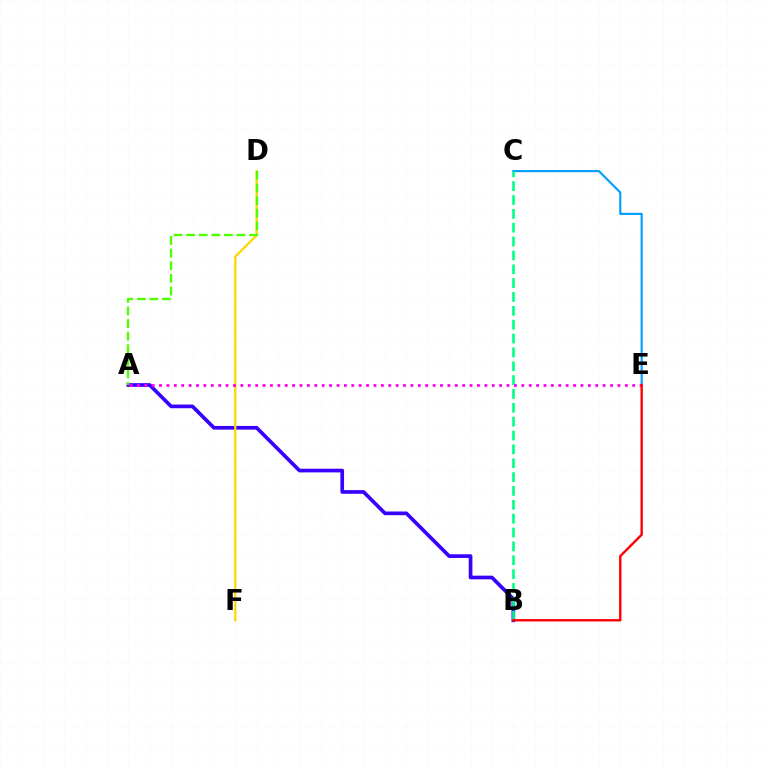{('A', 'B'): [{'color': '#3700ff', 'line_style': 'solid', 'thickness': 2.65}], ('D', 'F'): [{'color': '#ffd500', 'line_style': 'solid', 'thickness': 1.62}], ('C', 'E'): [{'color': '#009eff', 'line_style': 'solid', 'thickness': 1.54}], ('A', 'D'): [{'color': '#4fff00', 'line_style': 'dashed', 'thickness': 1.71}], ('B', 'C'): [{'color': '#00ff86', 'line_style': 'dashed', 'thickness': 1.88}], ('A', 'E'): [{'color': '#ff00ed', 'line_style': 'dotted', 'thickness': 2.01}], ('B', 'E'): [{'color': '#ff0000', 'line_style': 'solid', 'thickness': 1.72}]}